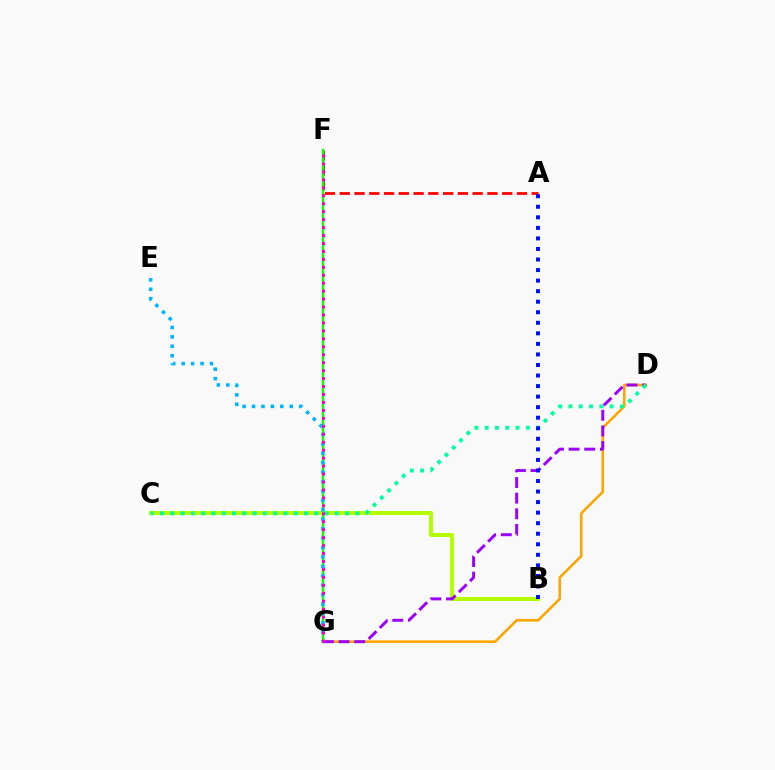{('A', 'F'): [{'color': '#ff0000', 'line_style': 'dashed', 'thickness': 2.01}], ('D', 'G'): [{'color': '#ffa500', 'line_style': 'solid', 'thickness': 1.86}, {'color': '#9b00ff', 'line_style': 'dashed', 'thickness': 2.12}], ('F', 'G'): [{'color': '#08ff00', 'line_style': 'solid', 'thickness': 1.67}, {'color': '#ff00bd', 'line_style': 'dotted', 'thickness': 2.16}], ('B', 'C'): [{'color': '#b3ff00', 'line_style': 'solid', 'thickness': 2.88}], ('C', 'D'): [{'color': '#00ff9d', 'line_style': 'dotted', 'thickness': 2.79}], ('A', 'B'): [{'color': '#0010ff', 'line_style': 'dotted', 'thickness': 2.87}], ('E', 'G'): [{'color': '#00b5ff', 'line_style': 'dotted', 'thickness': 2.56}]}